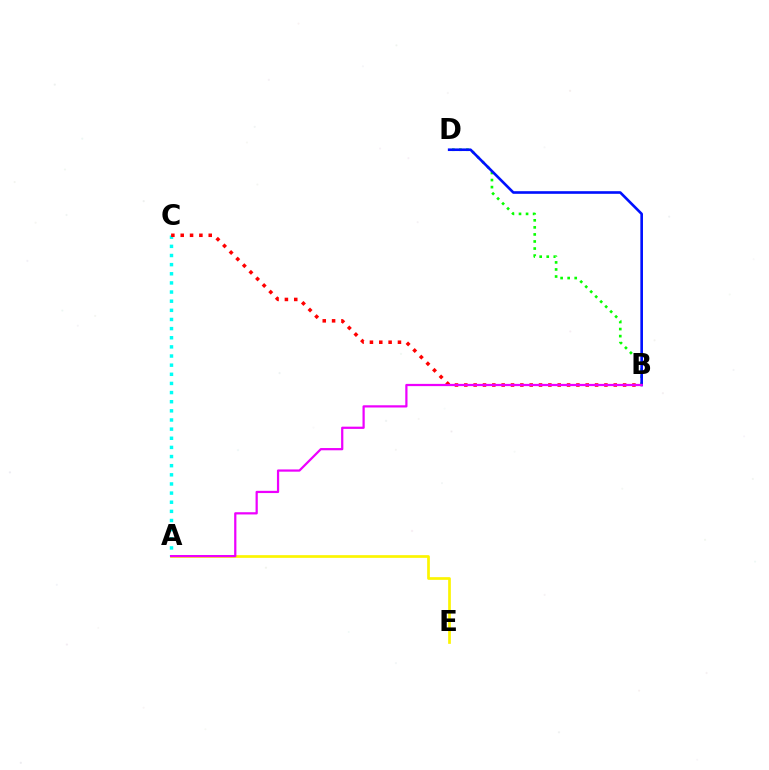{('B', 'D'): [{'color': '#08ff00', 'line_style': 'dotted', 'thickness': 1.92}, {'color': '#0010ff', 'line_style': 'solid', 'thickness': 1.89}], ('A', 'C'): [{'color': '#00fff6', 'line_style': 'dotted', 'thickness': 2.48}], ('A', 'E'): [{'color': '#fcf500', 'line_style': 'solid', 'thickness': 1.95}], ('B', 'C'): [{'color': '#ff0000', 'line_style': 'dotted', 'thickness': 2.54}], ('A', 'B'): [{'color': '#ee00ff', 'line_style': 'solid', 'thickness': 1.61}]}